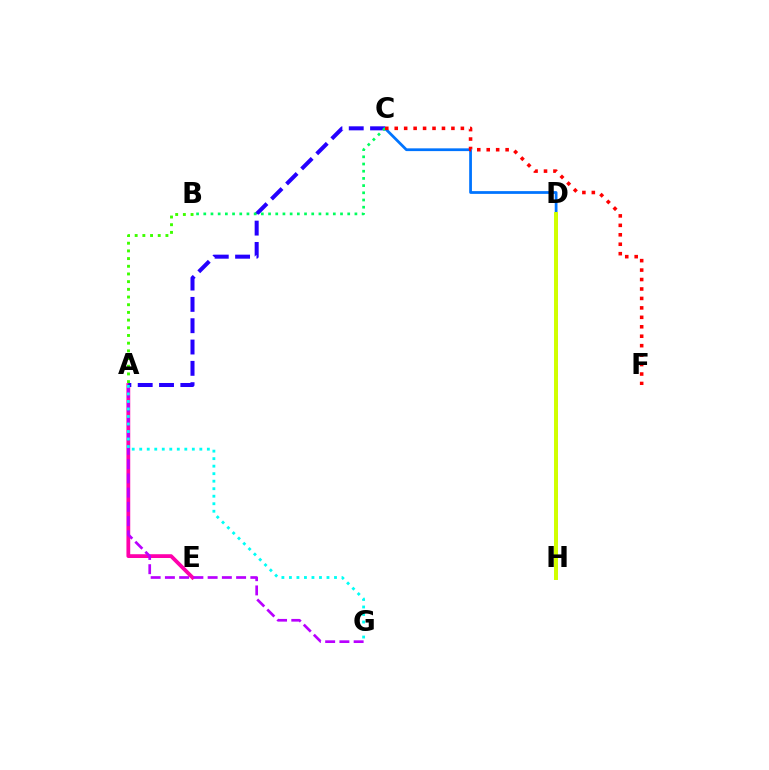{('A', 'E'): [{'color': '#ff00ac', 'line_style': 'solid', 'thickness': 2.73}], ('A', 'C'): [{'color': '#2500ff', 'line_style': 'dashed', 'thickness': 2.9}], ('C', 'D'): [{'color': '#0074ff', 'line_style': 'solid', 'thickness': 1.98}], ('D', 'H'): [{'color': '#ff9400', 'line_style': 'dashed', 'thickness': 2.06}, {'color': '#d1ff00', 'line_style': 'solid', 'thickness': 2.85}], ('A', 'B'): [{'color': '#3dff00', 'line_style': 'dotted', 'thickness': 2.09}], ('A', 'G'): [{'color': '#b900ff', 'line_style': 'dashed', 'thickness': 1.93}, {'color': '#00fff6', 'line_style': 'dotted', 'thickness': 2.04}], ('B', 'C'): [{'color': '#00ff5c', 'line_style': 'dotted', 'thickness': 1.96}], ('C', 'F'): [{'color': '#ff0000', 'line_style': 'dotted', 'thickness': 2.57}]}